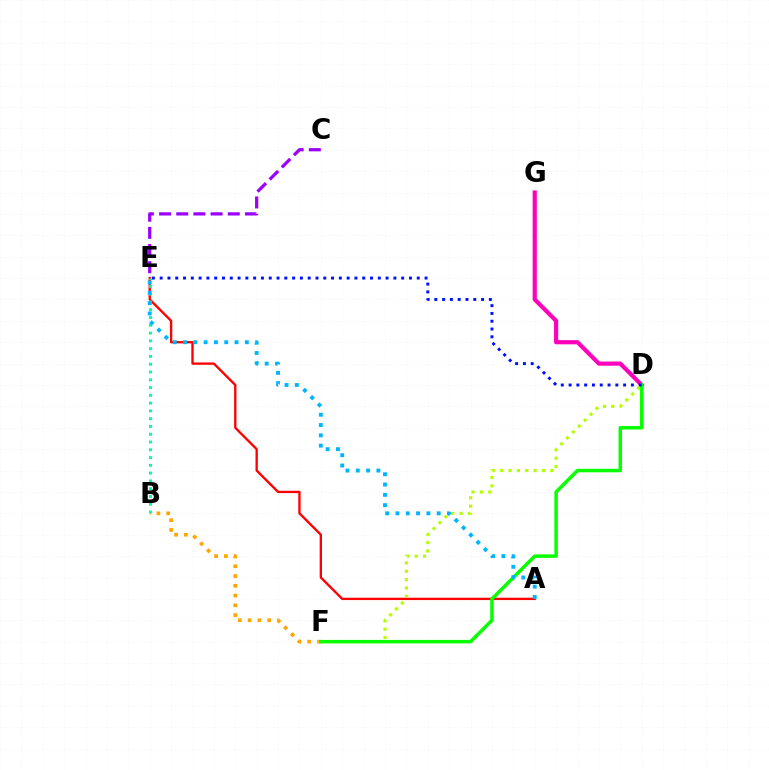{('D', 'G'): [{'color': '#ff00bd', 'line_style': 'solid', 'thickness': 3.0}], ('C', 'E'): [{'color': '#9b00ff', 'line_style': 'dashed', 'thickness': 2.33}], ('B', 'F'): [{'color': '#ffa500', 'line_style': 'dotted', 'thickness': 2.66}], ('A', 'E'): [{'color': '#ff0000', 'line_style': 'solid', 'thickness': 1.68}, {'color': '#00b5ff', 'line_style': 'dotted', 'thickness': 2.8}], ('D', 'F'): [{'color': '#b3ff00', 'line_style': 'dotted', 'thickness': 2.27}, {'color': '#08ff00', 'line_style': 'solid', 'thickness': 2.51}], ('B', 'E'): [{'color': '#00ff9d', 'line_style': 'dotted', 'thickness': 2.11}], ('D', 'E'): [{'color': '#0010ff', 'line_style': 'dotted', 'thickness': 2.12}]}